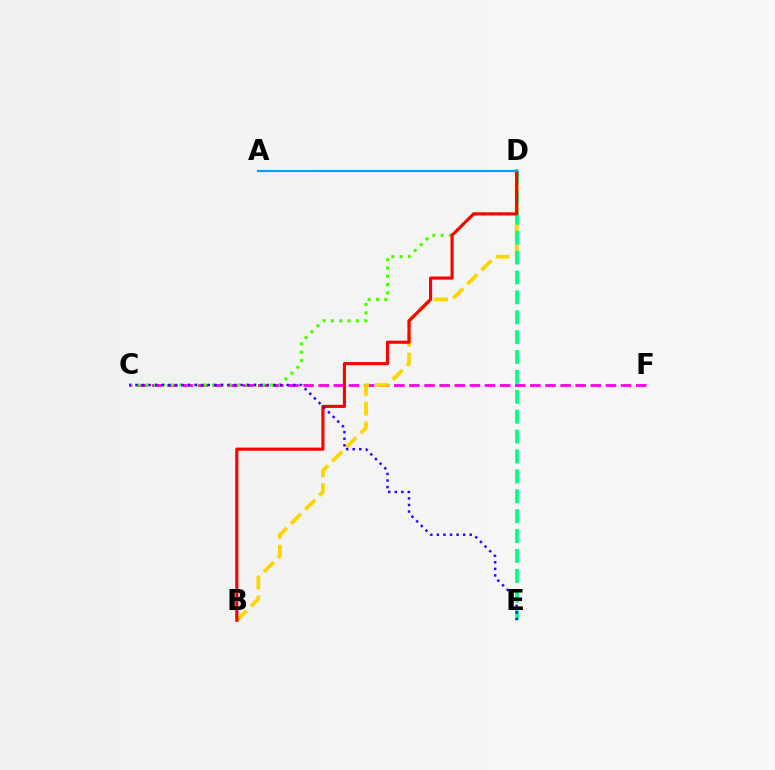{('C', 'F'): [{'color': '#ff00ed', 'line_style': 'dashed', 'thickness': 2.05}], ('C', 'D'): [{'color': '#4fff00', 'line_style': 'dotted', 'thickness': 2.26}], ('B', 'D'): [{'color': '#ffd500', 'line_style': 'dashed', 'thickness': 2.7}, {'color': '#ff0000', 'line_style': 'solid', 'thickness': 2.25}], ('D', 'E'): [{'color': '#00ff86', 'line_style': 'dashed', 'thickness': 2.7}], ('A', 'D'): [{'color': '#009eff', 'line_style': 'solid', 'thickness': 1.55}], ('C', 'E'): [{'color': '#3700ff', 'line_style': 'dotted', 'thickness': 1.79}]}